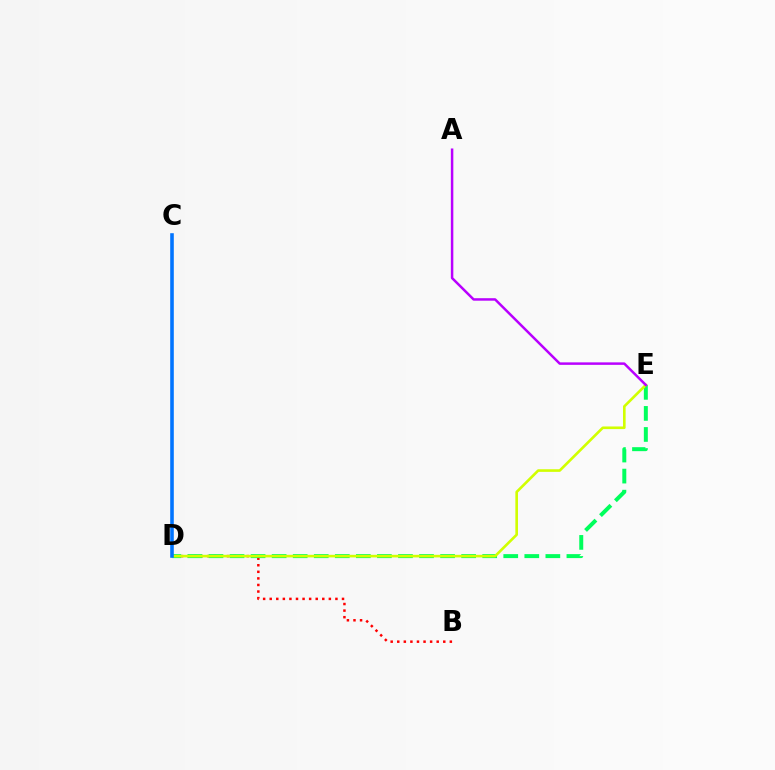{('B', 'D'): [{'color': '#ff0000', 'line_style': 'dotted', 'thickness': 1.79}], ('D', 'E'): [{'color': '#00ff5c', 'line_style': 'dashed', 'thickness': 2.86}, {'color': '#d1ff00', 'line_style': 'solid', 'thickness': 1.89}], ('C', 'D'): [{'color': '#0074ff', 'line_style': 'solid', 'thickness': 2.58}], ('A', 'E'): [{'color': '#b900ff', 'line_style': 'solid', 'thickness': 1.79}]}